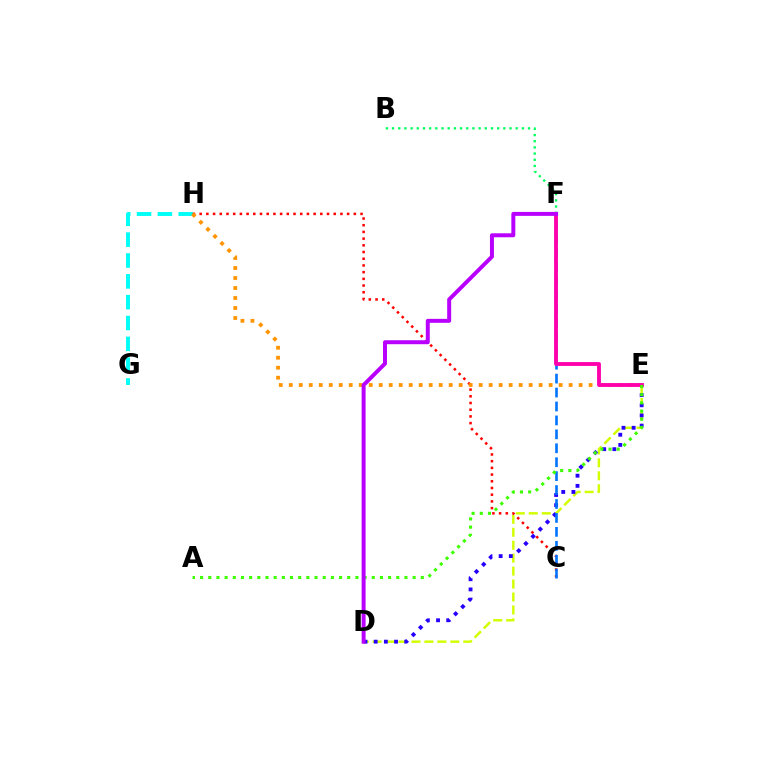{('D', 'E'): [{'color': '#d1ff00', 'line_style': 'dashed', 'thickness': 1.76}, {'color': '#2500ff', 'line_style': 'dotted', 'thickness': 2.76}], ('G', 'H'): [{'color': '#00fff6', 'line_style': 'dashed', 'thickness': 2.83}], ('C', 'H'): [{'color': '#ff0000', 'line_style': 'dotted', 'thickness': 1.82}], ('C', 'F'): [{'color': '#0074ff', 'line_style': 'dashed', 'thickness': 1.89}], ('B', 'F'): [{'color': '#00ff5c', 'line_style': 'dotted', 'thickness': 1.68}], ('E', 'H'): [{'color': '#ff9400', 'line_style': 'dotted', 'thickness': 2.72}], ('E', 'F'): [{'color': '#ff00ac', 'line_style': 'solid', 'thickness': 2.78}], ('A', 'E'): [{'color': '#3dff00', 'line_style': 'dotted', 'thickness': 2.22}], ('D', 'F'): [{'color': '#b900ff', 'line_style': 'solid', 'thickness': 2.86}]}